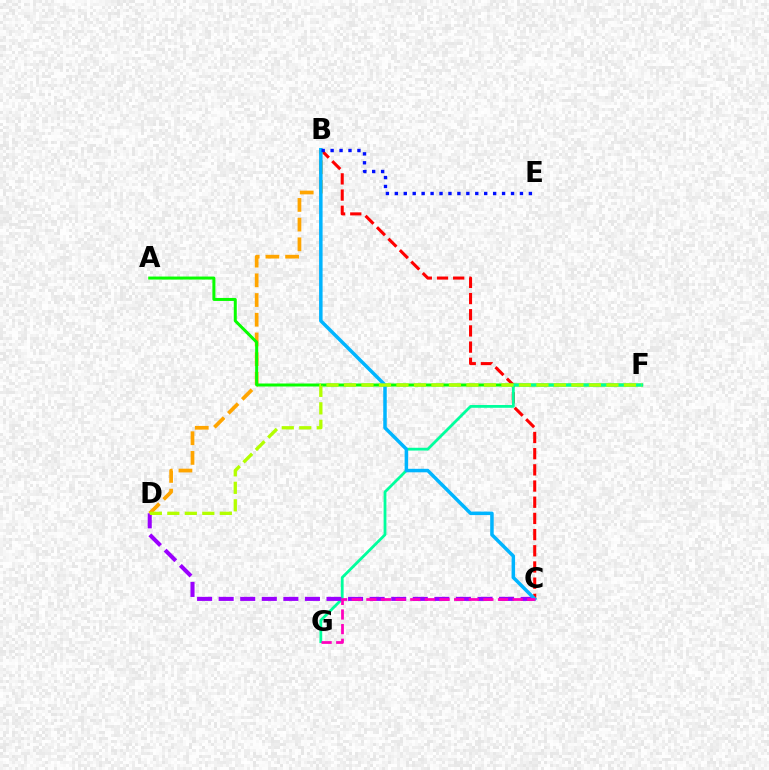{('B', 'C'): [{'color': '#ff0000', 'line_style': 'dashed', 'thickness': 2.2}, {'color': '#00b5ff', 'line_style': 'solid', 'thickness': 2.52}], ('B', 'D'): [{'color': '#ffa500', 'line_style': 'dashed', 'thickness': 2.68}], ('A', 'F'): [{'color': '#08ff00', 'line_style': 'solid', 'thickness': 2.16}], ('F', 'G'): [{'color': '#00ff9d', 'line_style': 'solid', 'thickness': 2.01}], ('C', 'D'): [{'color': '#9b00ff', 'line_style': 'dashed', 'thickness': 2.93}], ('D', 'F'): [{'color': '#b3ff00', 'line_style': 'dashed', 'thickness': 2.38}], ('B', 'E'): [{'color': '#0010ff', 'line_style': 'dotted', 'thickness': 2.43}], ('C', 'G'): [{'color': '#ff00bd', 'line_style': 'dashed', 'thickness': 1.99}]}